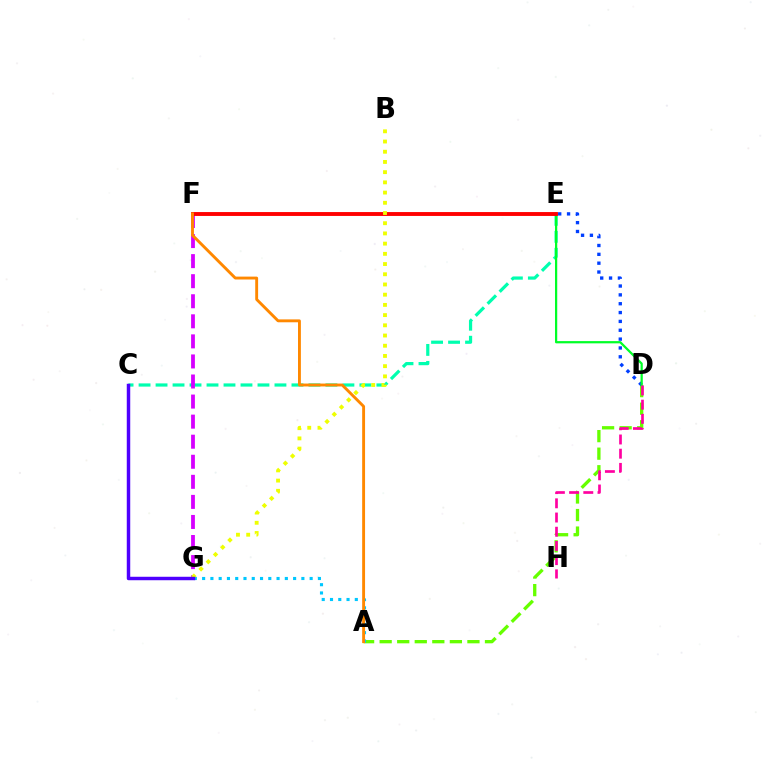{('C', 'E'): [{'color': '#00ffaf', 'line_style': 'dashed', 'thickness': 2.31}], ('F', 'G'): [{'color': '#d600ff', 'line_style': 'dashed', 'thickness': 2.73}], ('A', 'D'): [{'color': '#66ff00', 'line_style': 'dashed', 'thickness': 2.38}], ('D', 'E'): [{'color': '#003fff', 'line_style': 'dotted', 'thickness': 2.4}, {'color': '#00ff27', 'line_style': 'solid', 'thickness': 1.61}], ('A', 'G'): [{'color': '#00c7ff', 'line_style': 'dotted', 'thickness': 2.25}], ('E', 'F'): [{'color': '#ff0000', 'line_style': 'solid', 'thickness': 2.79}], ('B', 'G'): [{'color': '#eeff00', 'line_style': 'dotted', 'thickness': 2.77}], ('D', 'H'): [{'color': '#ff00a0', 'line_style': 'dashed', 'thickness': 1.93}], ('C', 'G'): [{'color': '#4f00ff', 'line_style': 'solid', 'thickness': 2.49}], ('A', 'F'): [{'color': '#ff8800', 'line_style': 'solid', 'thickness': 2.08}]}